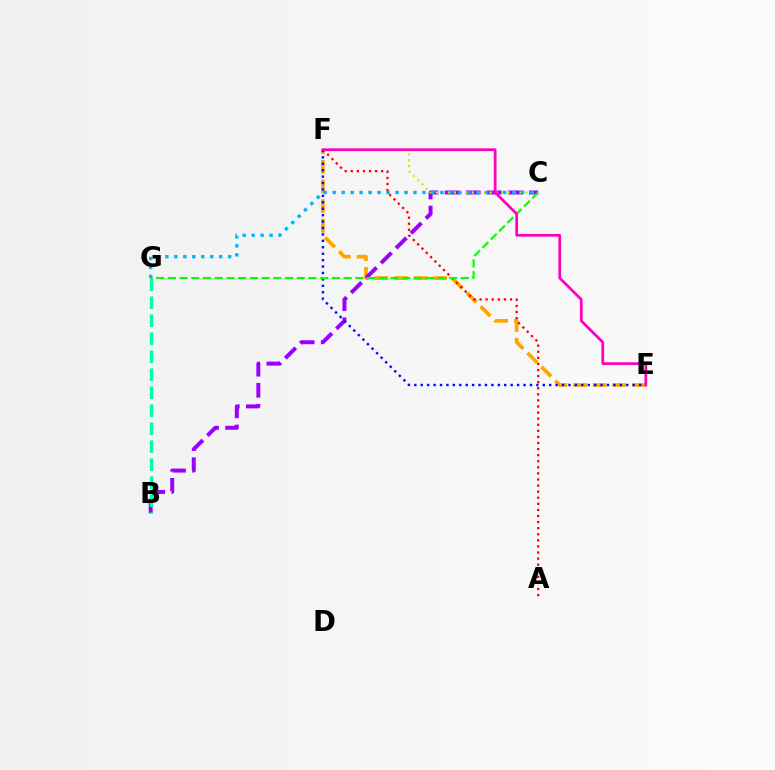{('E', 'F'): [{'color': '#ffa500', 'line_style': 'dashed', 'thickness': 2.67}, {'color': '#0010ff', 'line_style': 'dotted', 'thickness': 1.75}, {'color': '#ff00bd', 'line_style': 'solid', 'thickness': 1.97}], ('A', 'F'): [{'color': '#ff0000', 'line_style': 'dotted', 'thickness': 1.65}], ('B', 'C'): [{'color': '#9b00ff', 'line_style': 'dashed', 'thickness': 2.86}], ('C', 'F'): [{'color': '#b3ff00', 'line_style': 'dotted', 'thickness': 1.62}], ('B', 'G'): [{'color': '#00ff9d', 'line_style': 'dashed', 'thickness': 2.44}], ('C', 'G'): [{'color': '#00b5ff', 'line_style': 'dotted', 'thickness': 2.44}, {'color': '#08ff00', 'line_style': 'dashed', 'thickness': 1.59}]}